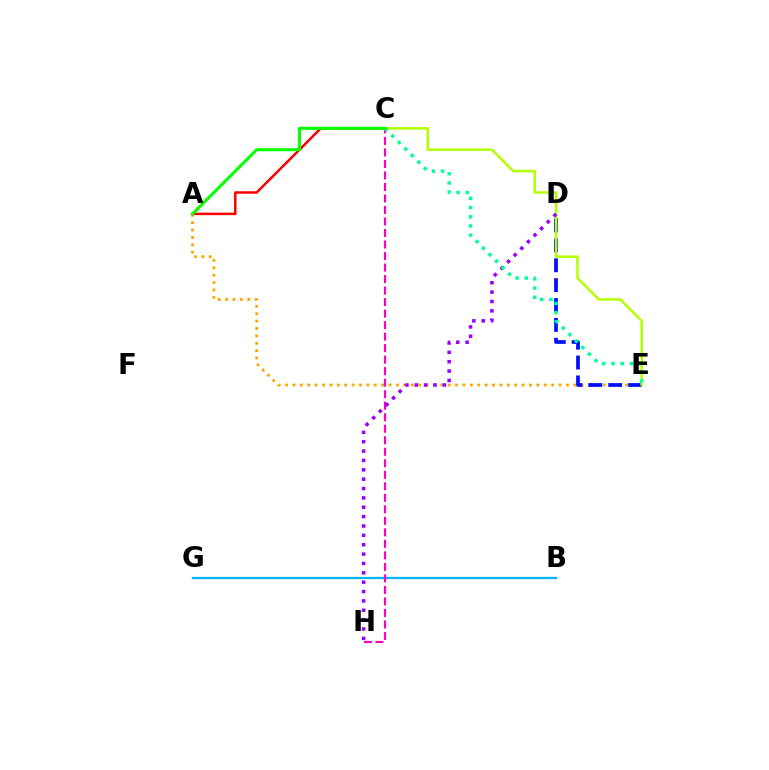{('A', 'E'): [{'color': '#ffa500', 'line_style': 'dotted', 'thickness': 2.01}], ('B', 'G'): [{'color': '#00b5ff', 'line_style': 'solid', 'thickness': 1.63}], ('D', 'E'): [{'color': '#0010ff', 'line_style': 'dashed', 'thickness': 2.7}], ('C', 'E'): [{'color': '#b3ff00', 'line_style': 'solid', 'thickness': 1.8}, {'color': '#00ff9d', 'line_style': 'dotted', 'thickness': 2.5}], ('A', 'C'): [{'color': '#ff0000', 'line_style': 'solid', 'thickness': 1.8}, {'color': '#08ff00', 'line_style': 'solid', 'thickness': 2.22}], ('C', 'H'): [{'color': '#ff00bd', 'line_style': 'dashed', 'thickness': 1.56}], ('D', 'H'): [{'color': '#9b00ff', 'line_style': 'dotted', 'thickness': 2.54}]}